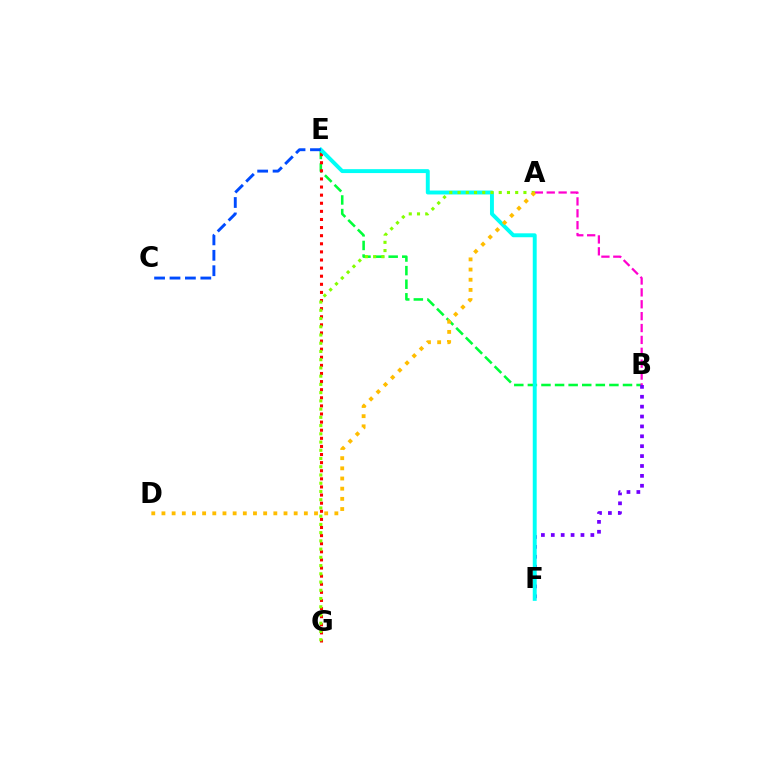{('B', 'E'): [{'color': '#00ff39', 'line_style': 'dashed', 'thickness': 1.85}], ('B', 'F'): [{'color': '#7200ff', 'line_style': 'dotted', 'thickness': 2.69}], ('E', 'G'): [{'color': '#ff0000', 'line_style': 'dotted', 'thickness': 2.2}], ('E', 'F'): [{'color': '#00fff6', 'line_style': 'solid', 'thickness': 2.82}], ('C', 'E'): [{'color': '#004bff', 'line_style': 'dashed', 'thickness': 2.09}], ('A', 'B'): [{'color': '#ff00cf', 'line_style': 'dashed', 'thickness': 1.61}], ('A', 'G'): [{'color': '#84ff00', 'line_style': 'dotted', 'thickness': 2.24}], ('A', 'D'): [{'color': '#ffbd00', 'line_style': 'dotted', 'thickness': 2.76}]}